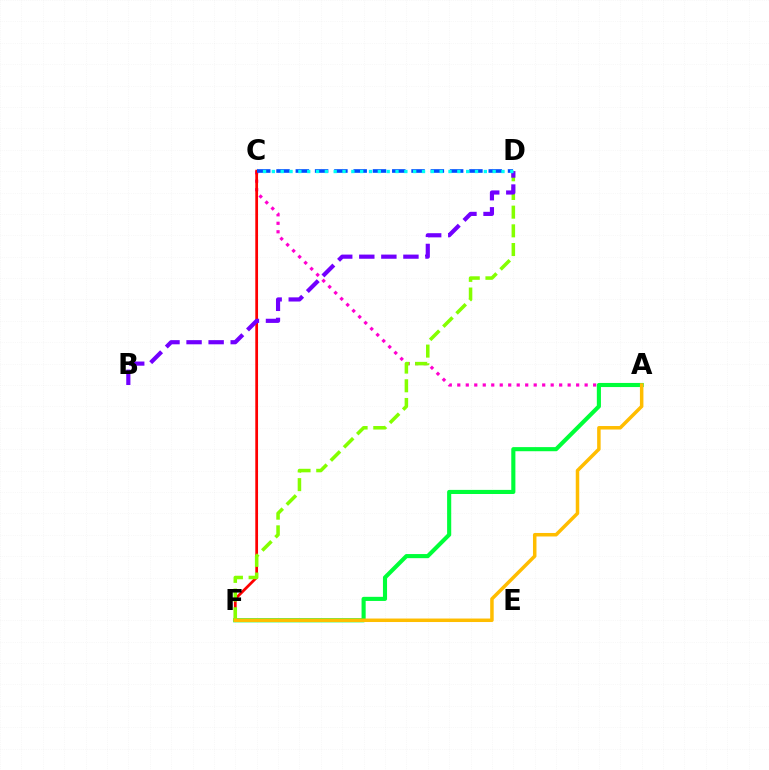{('A', 'C'): [{'color': '#ff00cf', 'line_style': 'dotted', 'thickness': 2.31}], ('C', 'F'): [{'color': '#ff0000', 'line_style': 'solid', 'thickness': 1.98}], ('A', 'F'): [{'color': '#00ff39', 'line_style': 'solid', 'thickness': 2.96}, {'color': '#ffbd00', 'line_style': 'solid', 'thickness': 2.52}], ('D', 'F'): [{'color': '#84ff00', 'line_style': 'dashed', 'thickness': 2.54}], ('C', 'D'): [{'color': '#004bff', 'line_style': 'dashed', 'thickness': 2.62}, {'color': '#00fff6', 'line_style': 'dotted', 'thickness': 2.4}], ('B', 'D'): [{'color': '#7200ff', 'line_style': 'dashed', 'thickness': 3.0}]}